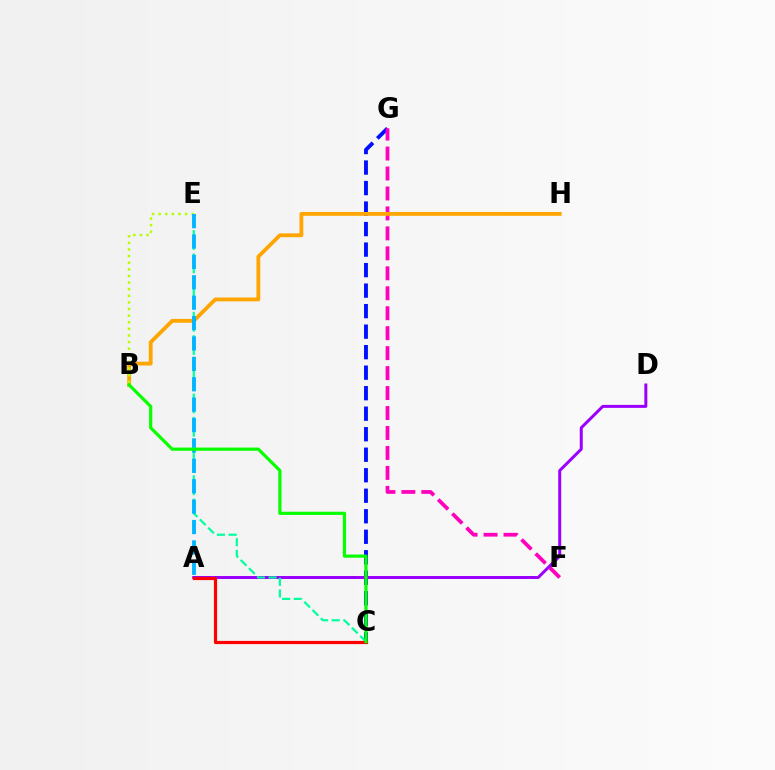{('C', 'G'): [{'color': '#0010ff', 'line_style': 'dashed', 'thickness': 2.79}], ('F', 'G'): [{'color': '#ff00bd', 'line_style': 'dashed', 'thickness': 2.71}], ('B', 'H'): [{'color': '#ffa500', 'line_style': 'solid', 'thickness': 2.75}], ('A', 'D'): [{'color': '#9b00ff', 'line_style': 'solid', 'thickness': 2.15}], ('B', 'E'): [{'color': '#b3ff00', 'line_style': 'dotted', 'thickness': 1.8}], ('C', 'E'): [{'color': '#00ff9d', 'line_style': 'dashed', 'thickness': 1.59}], ('A', 'C'): [{'color': '#ff0000', 'line_style': 'solid', 'thickness': 2.3}], ('A', 'E'): [{'color': '#00b5ff', 'line_style': 'dashed', 'thickness': 2.77}], ('B', 'C'): [{'color': '#08ff00', 'line_style': 'solid', 'thickness': 2.29}]}